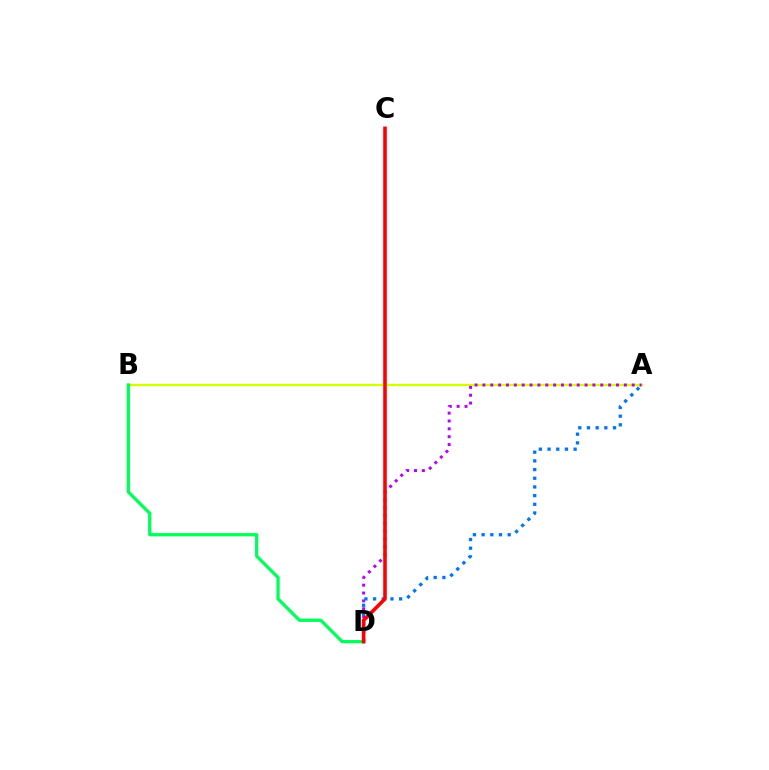{('A', 'B'): [{'color': '#d1ff00', 'line_style': 'solid', 'thickness': 1.69}], ('A', 'D'): [{'color': '#b900ff', 'line_style': 'dotted', 'thickness': 2.13}, {'color': '#0074ff', 'line_style': 'dotted', 'thickness': 2.36}], ('B', 'D'): [{'color': '#00ff5c', 'line_style': 'solid', 'thickness': 2.36}], ('C', 'D'): [{'color': '#ff0000', 'line_style': 'solid', 'thickness': 2.58}]}